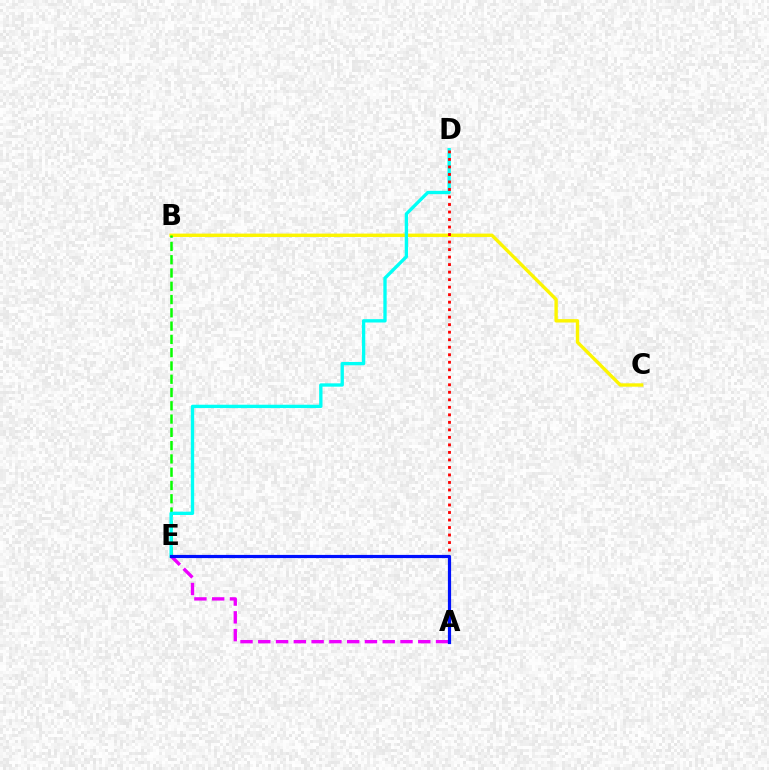{('B', 'C'): [{'color': '#fcf500', 'line_style': 'solid', 'thickness': 2.43}], ('B', 'E'): [{'color': '#08ff00', 'line_style': 'dashed', 'thickness': 1.8}], ('D', 'E'): [{'color': '#00fff6', 'line_style': 'solid', 'thickness': 2.4}], ('A', 'D'): [{'color': '#ff0000', 'line_style': 'dotted', 'thickness': 2.04}], ('A', 'E'): [{'color': '#ee00ff', 'line_style': 'dashed', 'thickness': 2.41}, {'color': '#0010ff', 'line_style': 'solid', 'thickness': 2.3}]}